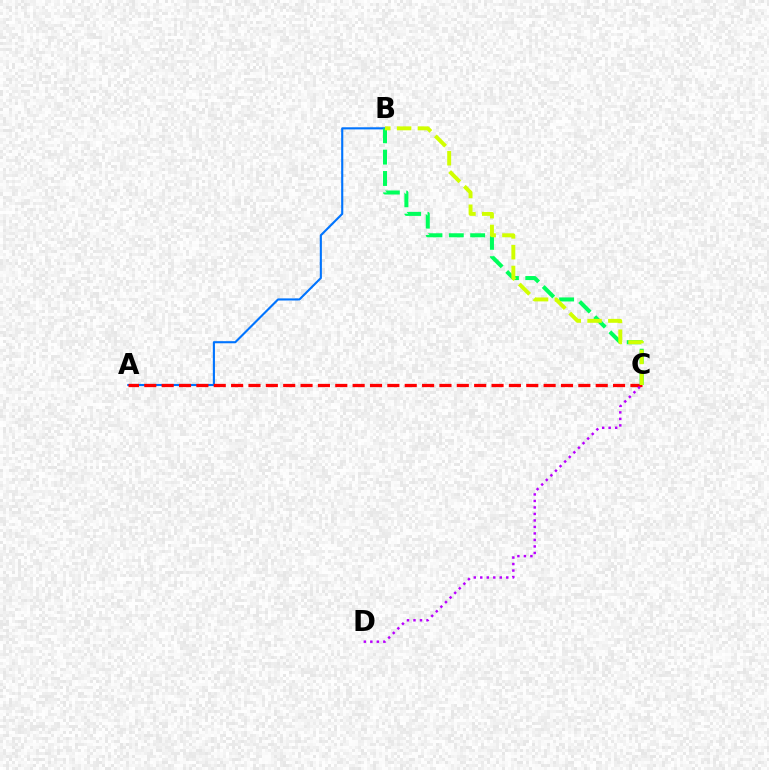{('A', 'B'): [{'color': '#0074ff', 'line_style': 'solid', 'thickness': 1.52}], ('A', 'C'): [{'color': '#ff0000', 'line_style': 'dashed', 'thickness': 2.36}], ('B', 'C'): [{'color': '#00ff5c', 'line_style': 'dashed', 'thickness': 2.9}, {'color': '#d1ff00', 'line_style': 'dashed', 'thickness': 2.83}], ('C', 'D'): [{'color': '#b900ff', 'line_style': 'dotted', 'thickness': 1.77}]}